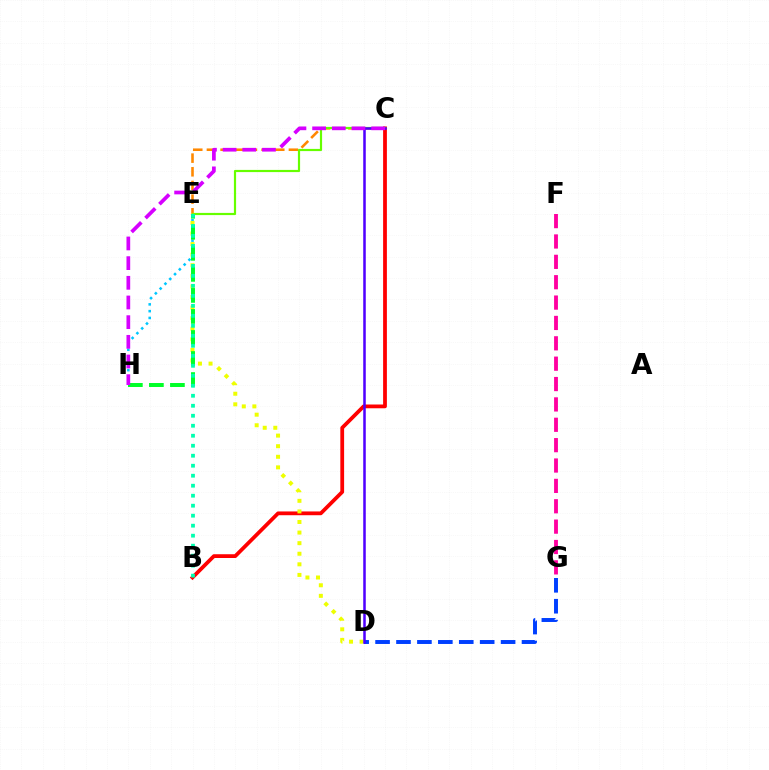{('B', 'C'): [{'color': '#ff0000', 'line_style': 'solid', 'thickness': 2.72}], ('D', 'G'): [{'color': '#003fff', 'line_style': 'dashed', 'thickness': 2.84}], ('E', 'H'): [{'color': '#00c7ff', 'line_style': 'dotted', 'thickness': 1.84}, {'color': '#00ff27', 'line_style': 'dashed', 'thickness': 2.86}], ('C', 'E'): [{'color': '#ff8800', 'line_style': 'dashed', 'thickness': 1.86}, {'color': '#66ff00', 'line_style': 'solid', 'thickness': 1.58}], ('D', 'E'): [{'color': '#eeff00', 'line_style': 'dotted', 'thickness': 2.88}], ('F', 'G'): [{'color': '#ff00a0', 'line_style': 'dashed', 'thickness': 2.77}], ('C', 'D'): [{'color': '#4f00ff', 'line_style': 'solid', 'thickness': 1.82}], ('B', 'E'): [{'color': '#00ffaf', 'line_style': 'dotted', 'thickness': 2.72}], ('C', 'H'): [{'color': '#d600ff', 'line_style': 'dashed', 'thickness': 2.67}]}